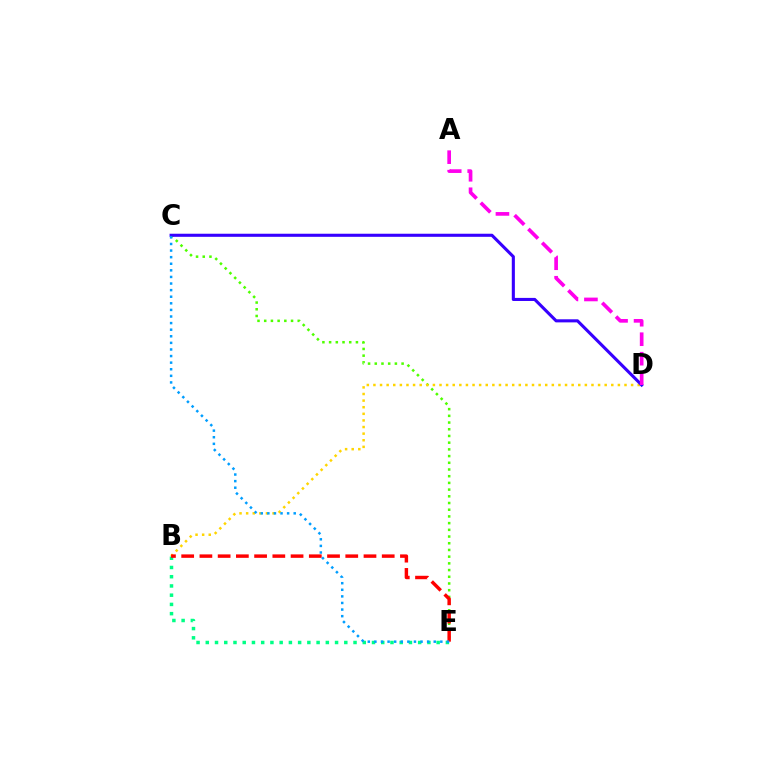{('C', 'E'): [{'color': '#4fff00', 'line_style': 'dotted', 'thickness': 1.82}, {'color': '#009eff', 'line_style': 'dotted', 'thickness': 1.79}], ('B', 'E'): [{'color': '#00ff86', 'line_style': 'dotted', 'thickness': 2.51}, {'color': '#ff0000', 'line_style': 'dashed', 'thickness': 2.48}], ('B', 'D'): [{'color': '#ffd500', 'line_style': 'dotted', 'thickness': 1.8}], ('C', 'D'): [{'color': '#3700ff', 'line_style': 'solid', 'thickness': 2.22}], ('A', 'D'): [{'color': '#ff00ed', 'line_style': 'dashed', 'thickness': 2.65}]}